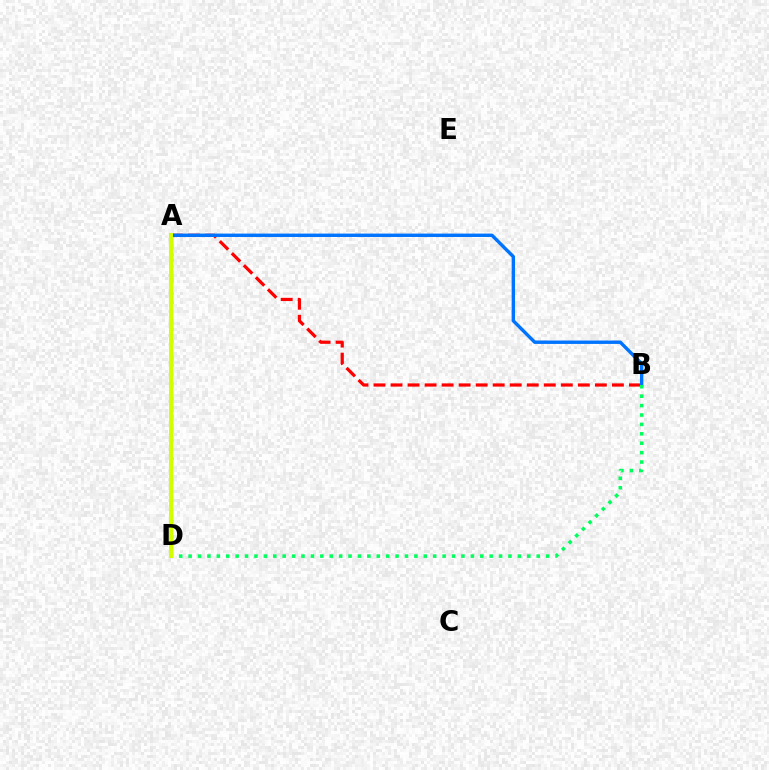{('A', 'B'): [{'color': '#ff0000', 'line_style': 'dashed', 'thickness': 2.31}, {'color': '#0074ff', 'line_style': 'solid', 'thickness': 2.44}], ('A', 'D'): [{'color': '#b900ff', 'line_style': 'solid', 'thickness': 2.29}, {'color': '#d1ff00', 'line_style': 'solid', 'thickness': 2.9}], ('B', 'D'): [{'color': '#00ff5c', 'line_style': 'dotted', 'thickness': 2.56}]}